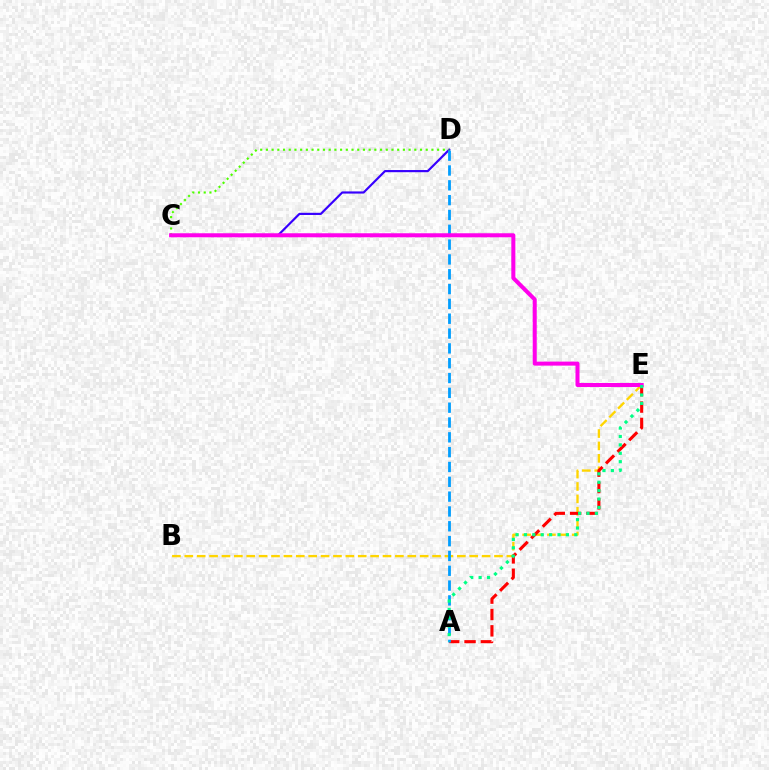{('C', 'D'): [{'color': '#3700ff', 'line_style': 'solid', 'thickness': 1.57}, {'color': '#4fff00', 'line_style': 'dotted', 'thickness': 1.55}], ('B', 'E'): [{'color': '#ffd500', 'line_style': 'dashed', 'thickness': 1.68}], ('A', 'E'): [{'color': '#ff0000', 'line_style': 'dashed', 'thickness': 2.22}, {'color': '#00ff86', 'line_style': 'dotted', 'thickness': 2.28}], ('A', 'D'): [{'color': '#009eff', 'line_style': 'dashed', 'thickness': 2.01}], ('C', 'E'): [{'color': '#ff00ed', 'line_style': 'solid', 'thickness': 2.9}]}